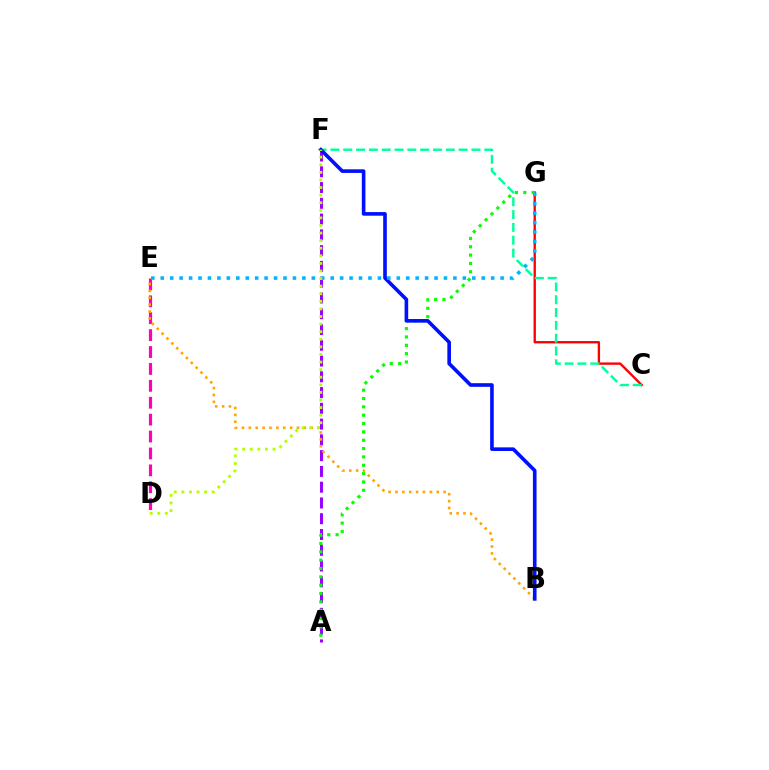{('A', 'F'): [{'color': '#9b00ff', 'line_style': 'dashed', 'thickness': 2.14}], ('C', 'G'): [{'color': '#ff0000', 'line_style': 'solid', 'thickness': 1.69}], ('A', 'G'): [{'color': '#08ff00', 'line_style': 'dotted', 'thickness': 2.27}], ('D', 'E'): [{'color': '#ff00bd', 'line_style': 'dashed', 'thickness': 2.3}], ('B', 'E'): [{'color': '#ffa500', 'line_style': 'dotted', 'thickness': 1.87}], ('C', 'F'): [{'color': '#00ff9d', 'line_style': 'dashed', 'thickness': 1.74}], ('B', 'F'): [{'color': '#0010ff', 'line_style': 'solid', 'thickness': 2.61}], ('E', 'G'): [{'color': '#00b5ff', 'line_style': 'dotted', 'thickness': 2.56}], ('D', 'F'): [{'color': '#b3ff00', 'line_style': 'dotted', 'thickness': 2.06}]}